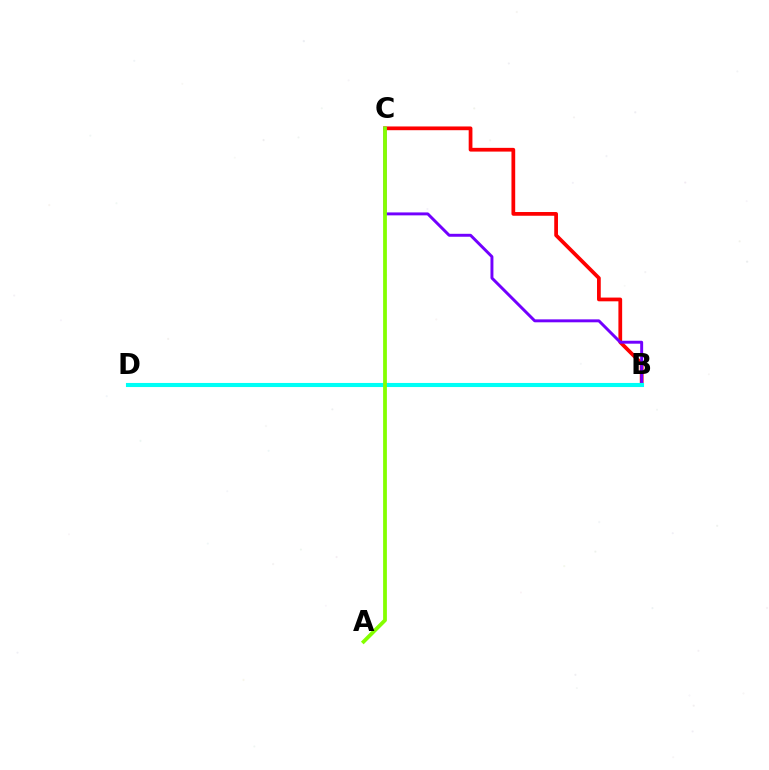{('B', 'C'): [{'color': '#ff0000', 'line_style': 'solid', 'thickness': 2.69}, {'color': '#7200ff', 'line_style': 'solid', 'thickness': 2.11}], ('B', 'D'): [{'color': '#00fff6', 'line_style': 'solid', 'thickness': 2.94}], ('A', 'C'): [{'color': '#84ff00', 'line_style': 'solid', 'thickness': 2.72}]}